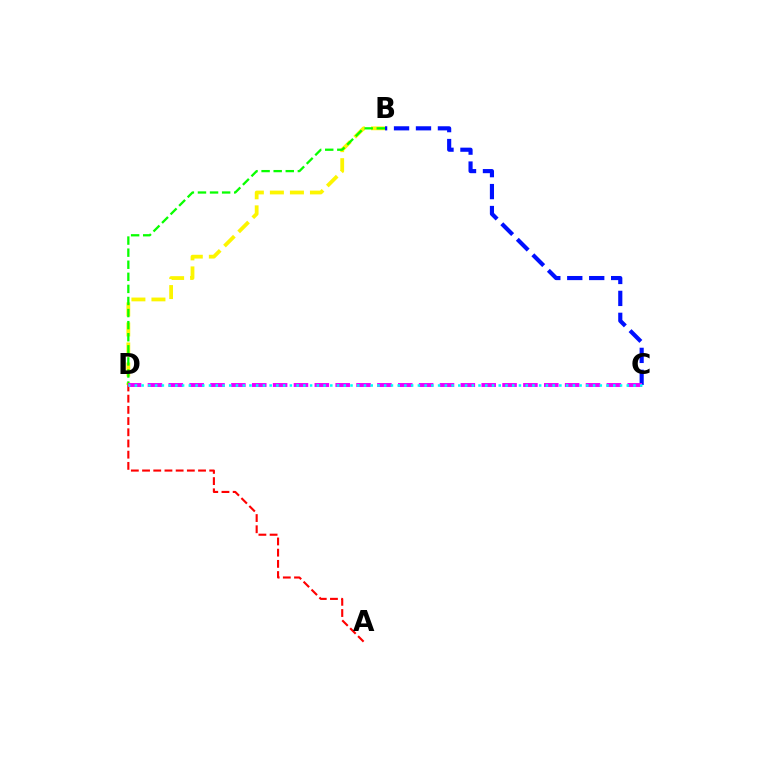{('B', 'C'): [{'color': '#0010ff', 'line_style': 'dashed', 'thickness': 2.98}], ('A', 'D'): [{'color': '#ff0000', 'line_style': 'dashed', 'thickness': 1.52}], ('B', 'D'): [{'color': '#fcf500', 'line_style': 'dashed', 'thickness': 2.72}, {'color': '#08ff00', 'line_style': 'dashed', 'thickness': 1.64}], ('C', 'D'): [{'color': '#ee00ff', 'line_style': 'dashed', 'thickness': 2.83}, {'color': '#00fff6', 'line_style': 'dotted', 'thickness': 1.83}]}